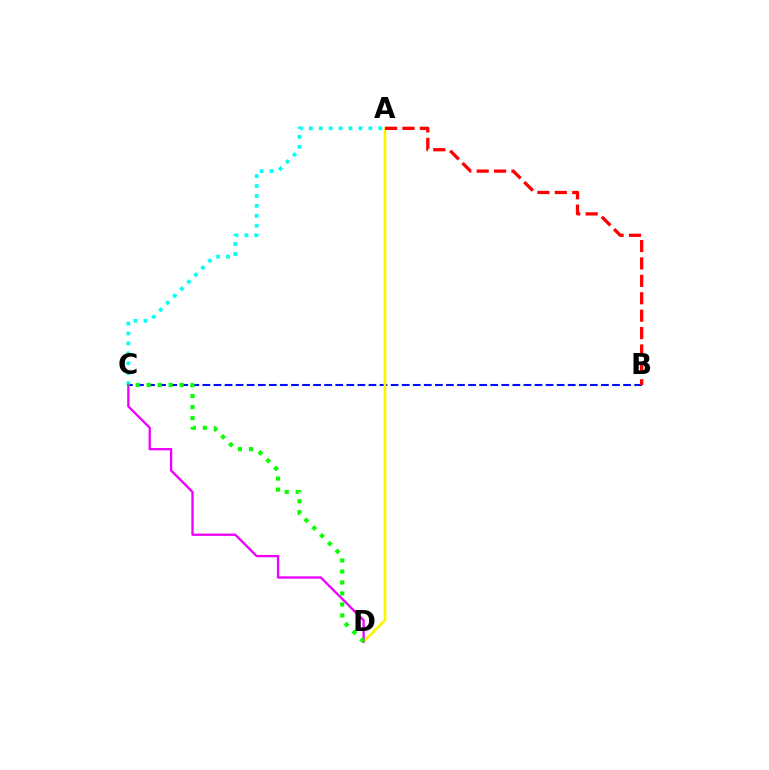{('B', 'C'): [{'color': '#0010ff', 'line_style': 'dashed', 'thickness': 1.5}], ('A', 'D'): [{'color': '#fcf500', 'line_style': 'solid', 'thickness': 1.93}], ('A', 'C'): [{'color': '#00fff6', 'line_style': 'dotted', 'thickness': 2.7}], ('C', 'D'): [{'color': '#ee00ff', 'line_style': 'solid', 'thickness': 1.67}, {'color': '#08ff00', 'line_style': 'dotted', 'thickness': 2.99}], ('A', 'B'): [{'color': '#ff0000', 'line_style': 'dashed', 'thickness': 2.36}]}